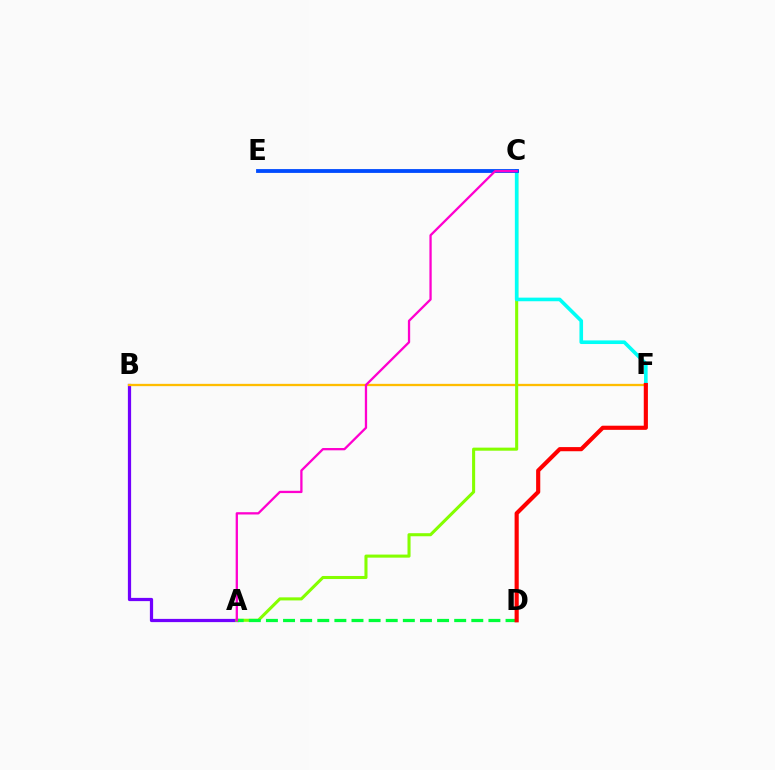{('A', 'B'): [{'color': '#7200ff', 'line_style': 'solid', 'thickness': 2.32}], ('B', 'F'): [{'color': '#ffbd00', 'line_style': 'solid', 'thickness': 1.65}], ('A', 'C'): [{'color': '#84ff00', 'line_style': 'solid', 'thickness': 2.21}, {'color': '#ff00cf', 'line_style': 'solid', 'thickness': 1.65}], ('C', 'F'): [{'color': '#00fff6', 'line_style': 'solid', 'thickness': 2.6}], ('C', 'E'): [{'color': '#004bff', 'line_style': 'solid', 'thickness': 2.75}], ('A', 'D'): [{'color': '#00ff39', 'line_style': 'dashed', 'thickness': 2.32}], ('D', 'F'): [{'color': '#ff0000', 'line_style': 'solid', 'thickness': 2.98}]}